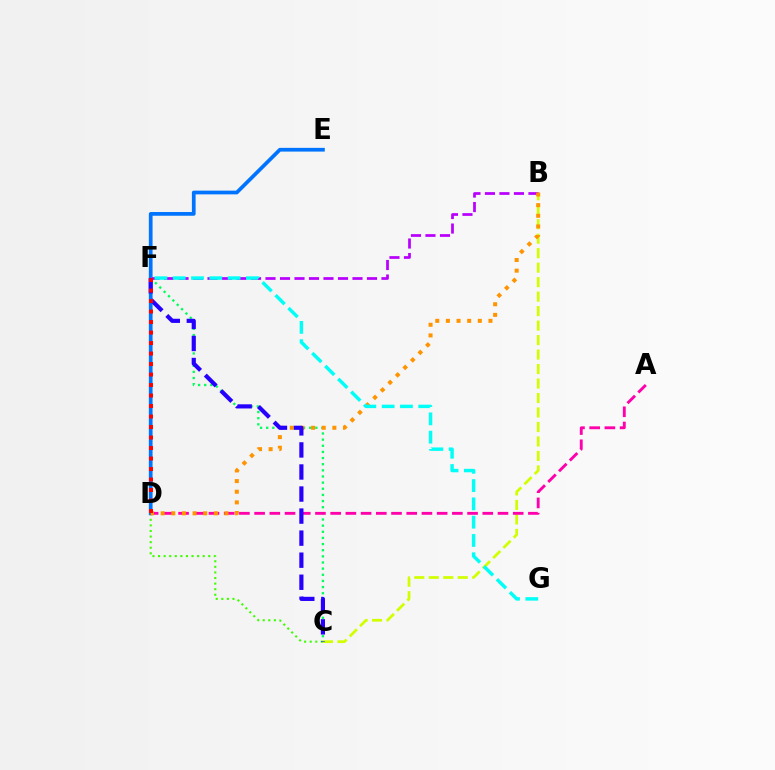{('C', 'D'): [{'color': '#3dff00', 'line_style': 'dotted', 'thickness': 1.52}], ('B', 'C'): [{'color': '#d1ff00', 'line_style': 'dashed', 'thickness': 1.97}], ('D', 'E'): [{'color': '#0074ff', 'line_style': 'solid', 'thickness': 2.68}], ('C', 'F'): [{'color': '#00ff5c', 'line_style': 'dotted', 'thickness': 1.67}, {'color': '#2500ff', 'line_style': 'dashed', 'thickness': 3.0}], ('A', 'D'): [{'color': '#ff00ac', 'line_style': 'dashed', 'thickness': 2.07}], ('B', 'F'): [{'color': '#b900ff', 'line_style': 'dashed', 'thickness': 1.97}], ('B', 'D'): [{'color': '#ff9400', 'line_style': 'dotted', 'thickness': 2.89}], ('F', 'G'): [{'color': '#00fff6', 'line_style': 'dashed', 'thickness': 2.49}], ('D', 'F'): [{'color': '#ff0000', 'line_style': 'dotted', 'thickness': 2.85}]}